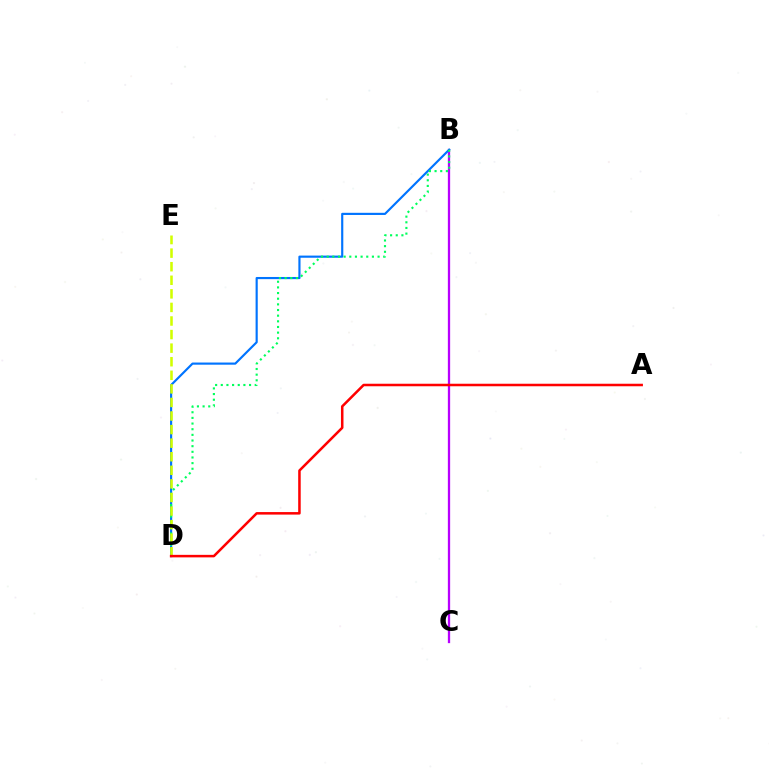{('B', 'C'): [{'color': '#b900ff', 'line_style': 'solid', 'thickness': 1.65}], ('B', 'D'): [{'color': '#0074ff', 'line_style': 'solid', 'thickness': 1.55}, {'color': '#00ff5c', 'line_style': 'dotted', 'thickness': 1.54}], ('D', 'E'): [{'color': '#d1ff00', 'line_style': 'dashed', 'thickness': 1.84}], ('A', 'D'): [{'color': '#ff0000', 'line_style': 'solid', 'thickness': 1.82}]}